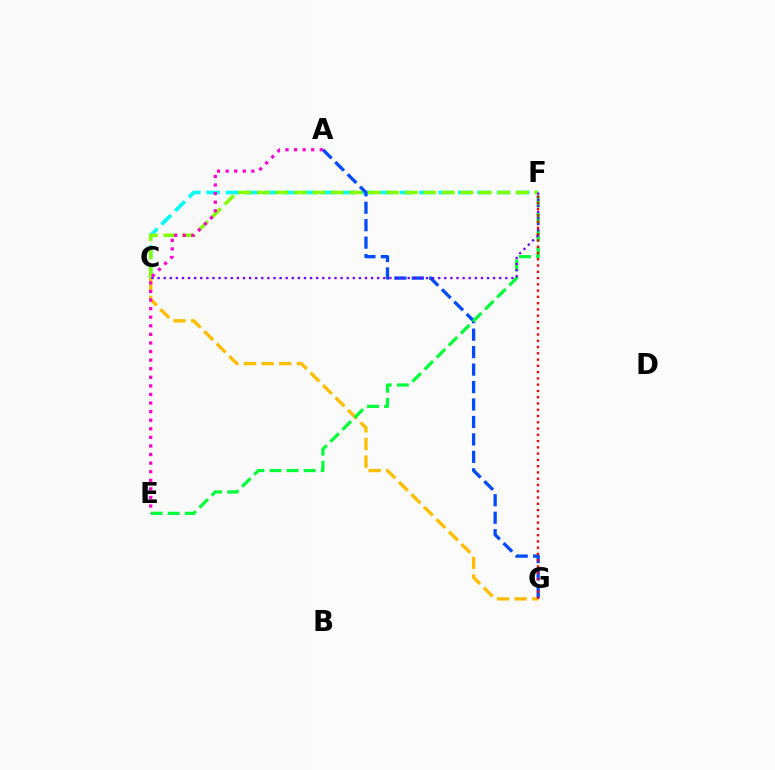{('C', 'F'): [{'color': '#00fff6', 'line_style': 'dashed', 'thickness': 2.63}, {'color': '#84ff00', 'line_style': 'dashed', 'thickness': 2.51}, {'color': '#7200ff', 'line_style': 'dotted', 'thickness': 1.66}], ('A', 'G'): [{'color': '#004bff', 'line_style': 'dashed', 'thickness': 2.37}], ('C', 'G'): [{'color': '#ffbd00', 'line_style': 'dashed', 'thickness': 2.39}], ('E', 'F'): [{'color': '#00ff39', 'line_style': 'dashed', 'thickness': 2.32}], ('A', 'E'): [{'color': '#ff00cf', 'line_style': 'dotted', 'thickness': 2.33}], ('F', 'G'): [{'color': '#ff0000', 'line_style': 'dotted', 'thickness': 1.7}]}